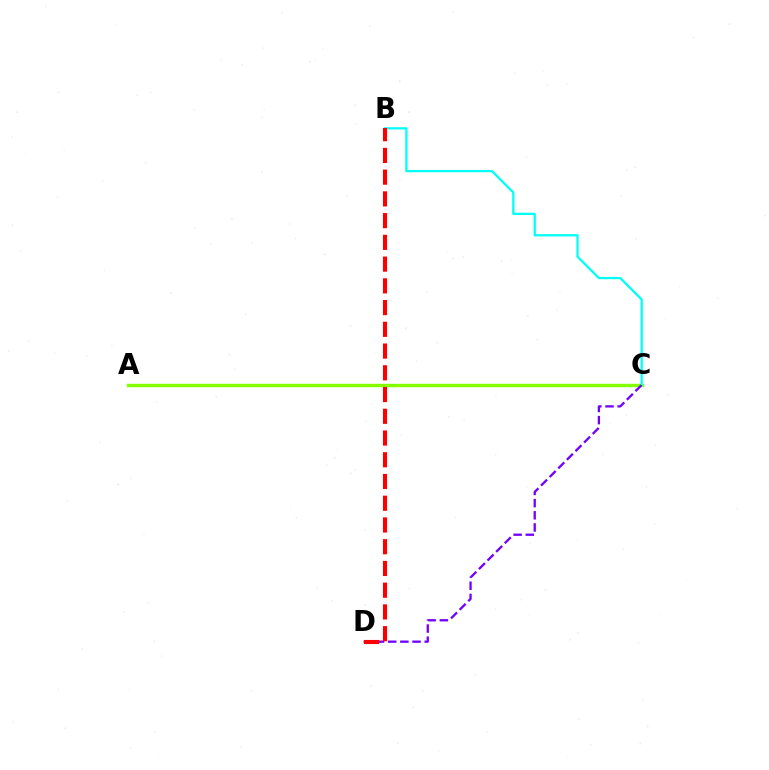{('A', 'C'): [{'color': '#84ff00', 'line_style': 'solid', 'thickness': 2.44}], ('B', 'C'): [{'color': '#00fff6', 'line_style': 'solid', 'thickness': 1.63}], ('C', 'D'): [{'color': '#7200ff', 'line_style': 'dashed', 'thickness': 1.65}], ('B', 'D'): [{'color': '#ff0000', 'line_style': 'dashed', 'thickness': 2.95}]}